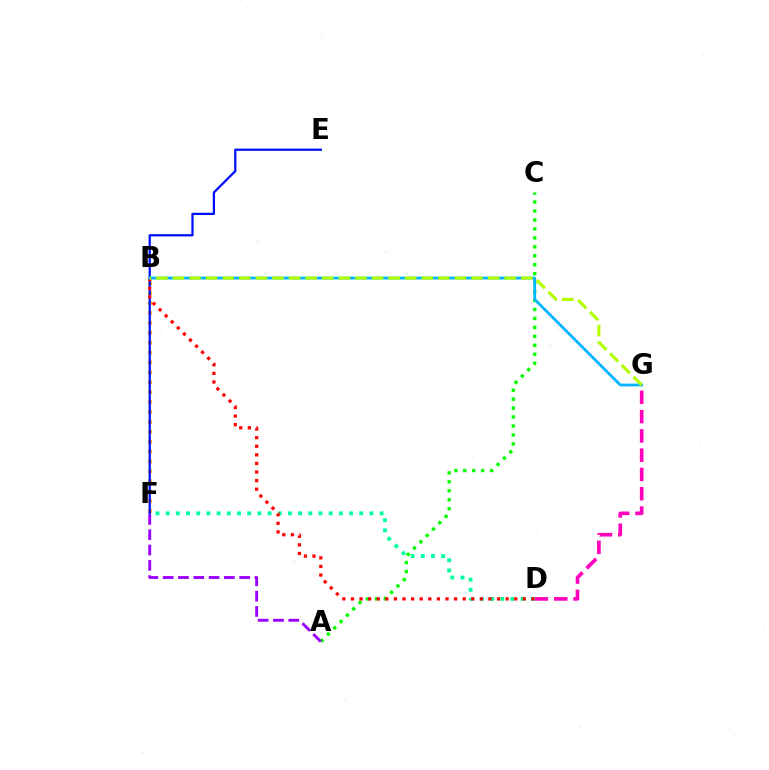{('D', 'G'): [{'color': '#ff00bd', 'line_style': 'dashed', 'thickness': 2.62}], ('B', 'F'): [{'color': '#ffa500', 'line_style': 'dotted', 'thickness': 2.69}], ('A', 'C'): [{'color': '#08ff00', 'line_style': 'dotted', 'thickness': 2.43}], ('E', 'F'): [{'color': '#0010ff', 'line_style': 'solid', 'thickness': 1.62}], ('D', 'F'): [{'color': '#00ff9d', 'line_style': 'dotted', 'thickness': 2.77}], ('A', 'F'): [{'color': '#9b00ff', 'line_style': 'dashed', 'thickness': 2.08}], ('B', 'D'): [{'color': '#ff0000', 'line_style': 'dotted', 'thickness': 2.33}], ('B', 'G'): [{'color': '#00b5ff', 'line_style': 'solid', 'thickness': 2.01}, {'color': '#b3ff00', 'line_style': 'dashed', 'thickness': 2.25}]}